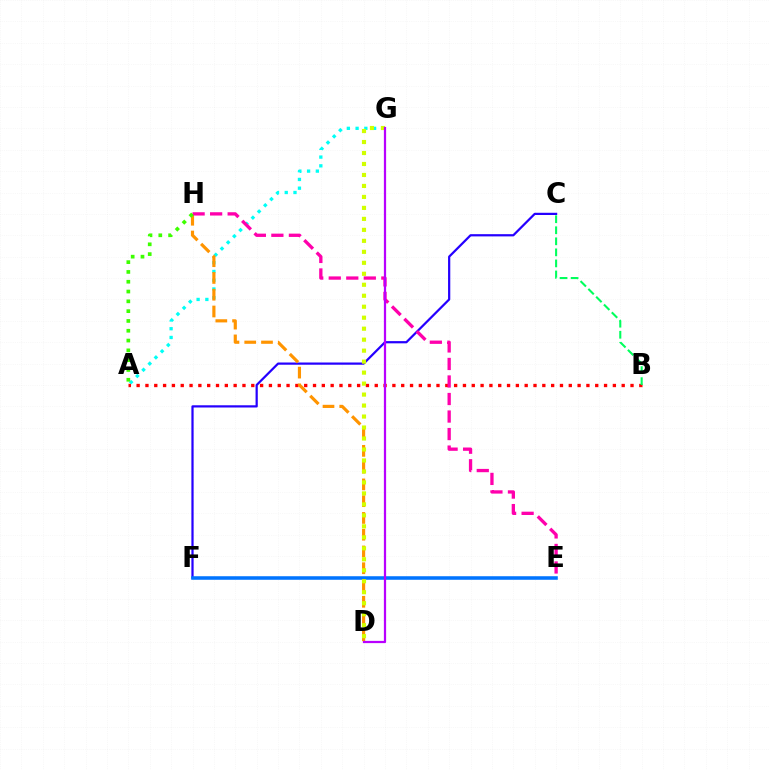{('A', 'G'): [{'color': '#00fff6', 'line_style': 'dotted', 'thickness': 2.38}], ('C', 'F'): [{'color': '#2500ff', 'line_style': 'solid', 'thickness': 1.6}], ('E', 'F'): [{'color': '#0074ff', 'line_style': 'solid', 'thickness': 2.56}], ('A', 'B'): [{'color': '#ff0000', 'line_style': 'dotted', 'thickness': 2.4}], ('D', 'H'): [{'color': '#ff9400', 'line_style': 'dashed', 'thickness': 2.28}], ('B', 'C'): [{'color': '#00ff5c', 'line_style': 'dashed', 'thickness': 1.5}], ('E', 'H'): [{'color': '#ff00ac', 'line_style': 'dashed', 'thickness': 2.38}], ('A', 'H'): [{'color': '#3dff00', 'line_style': 'dotted', 'thickness': 2.66}], ('D', 'G'): [{'color': '#d1ff00', 'line_style': 'dotted', 'thickness': 2.98}, {'color': '#b900ff', 'line_style': 'solid', 'thickness': 1.61}]}